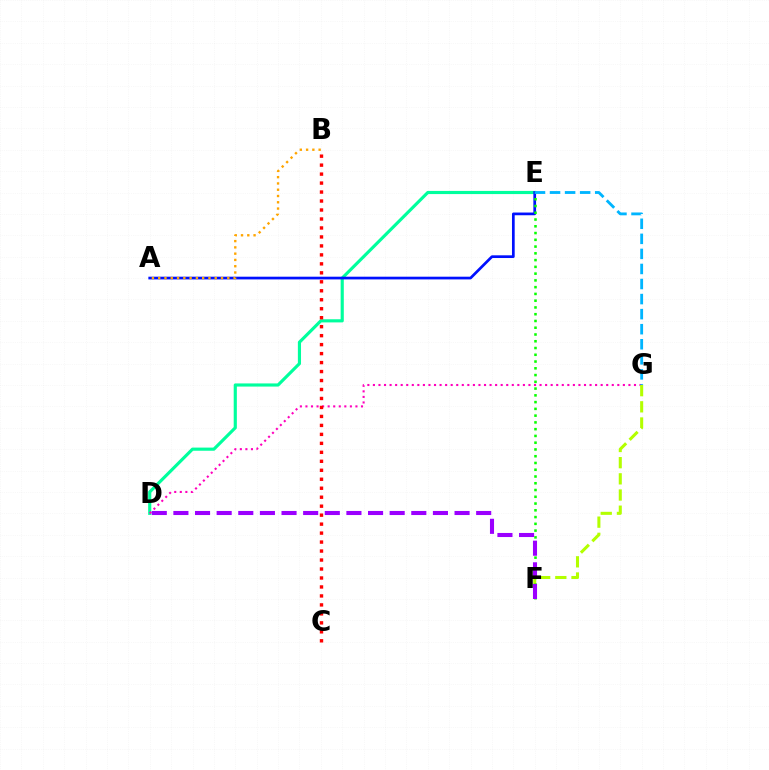{('D', 'E'): [{'color': '#00ff9d', 'line_style': 'solid', 'thickness': 2.27}], ('A', 'E'): [{'color': '#0010ff', 'line_style': 'solid', 'thickness': 1.95}], ('D', 'G'): [{'color': '#ff00bd', 'line_style': 'dotted', 'thickness': 1.51}], ('A', 'B'): [{'color': '#ffa500', 'line_style': 'dotted', 'thickness': 1.71}], ('F', 'G'): [{'color': '#b3ff00', 'line_style': 'dashed', 'thickness': 2.2}], ('E', 'F'): [{'color': '#08ff00', 'line_style': 'dotted', 'thickness': 1.84}], ('E', 'G'): [{'color': '#00b5ff', 'line_style': 'dashed', 'thickness': 2.05}], ('B', 'C'): [{'color': '#ff0000', 'line_style': 'dotted', 'thickness': 2.44}], ('D', 'F'): [{'color': '#9b00ff', 'line_style': 'dashed', 'thickness': 2.94}]}